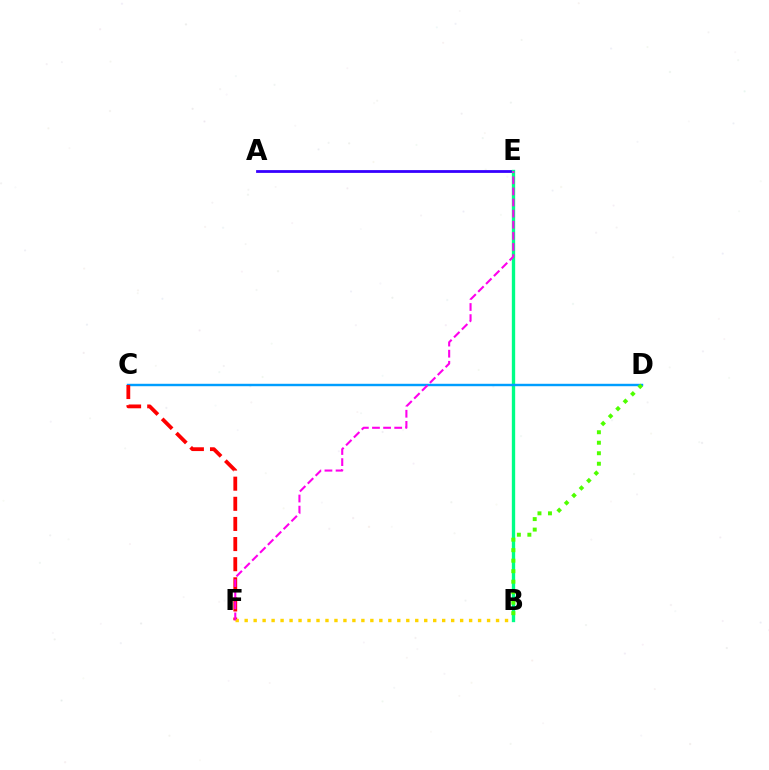{('A', 'E'): [{'color': '#3700ff', 'line_style': 'solid', 'thickness': 2.0}], ('B', 'E'): [{'color': '#00ff86', 'line_style': 'solid', 'thickness': 2.4}], ('C', 'D'): [{'color': '#009eff', 'line_style': 'solid', 'thickness': 1.75}], ('C', 'F'): [{'color': '#ff0000', 'line_style': 'dashed', 'thickness': 2.73}], ('B', 'F'): [{'color': '#ffd500', 'line_style': 'dotted', 'thickness': 2.44}], ('E', 'F'): [{'color': '#ff00ed', 'line_style': 'dashed', 'thickness': 1.51}], ('B', 'D'): [{'color': '#4fff00', 'line_style': 'dotted', 'thickness': 2.85}]}